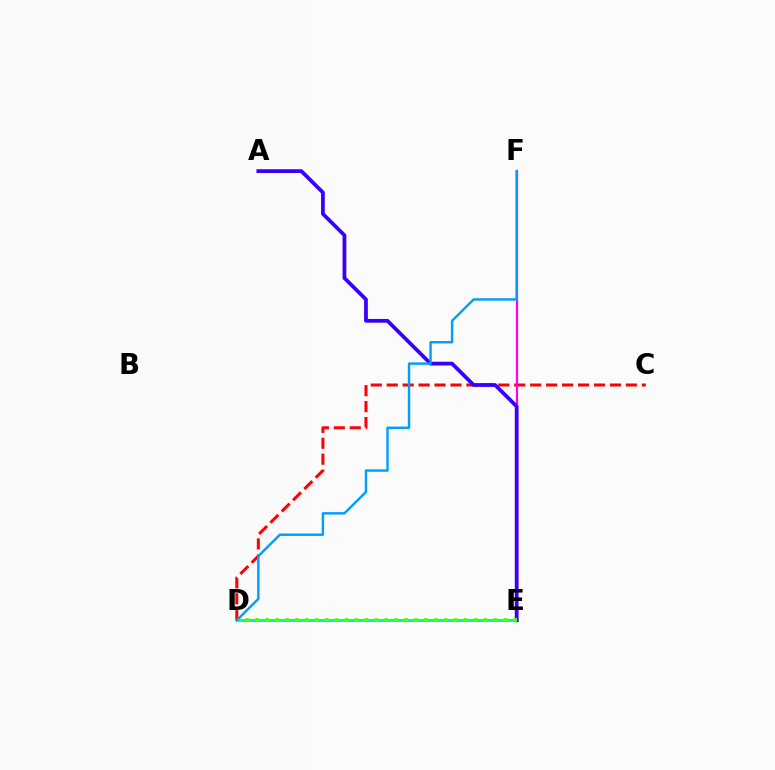{('D', 'E'): [{'color': '#ffd500', 'line_style': 'solid', 'thickness': 1.5}, {'color': '#00ff86', 'line_style': 'solid', 'thickness': 2.15}, {'color': '#4fff00', 'line_style': 'dotted', 'thickness': 2.7}], ('C', 'D'): [{'color': '#ff0000', 'line_style': 'dashed', 'thickness': 2.17}], ('E', 'F'): [{'color': '#ff00ed', 'line_style': 'solid', 'thickness': 1.59}], ('A', 'E'): [{'color': '#3700ff', 'line_style': 'solid', 'thickness': 2.71}], ('D', 'F'): [{'color': '#009eff', 'line_style': 'solid', 'thickness': 1.75}]}